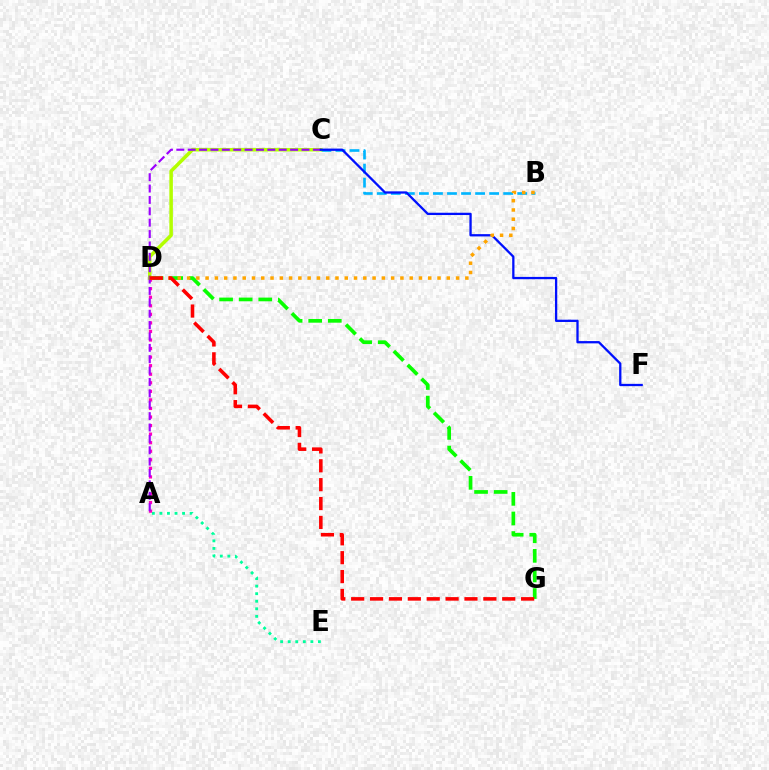{('B', 'C'): [{'color': '#00b5ff', 'line_style': 'dashed', 'thickness': 1.91}], ('C', 'D'): [{'color': '#b3ff00', 'line_style': 'solid', 'thickness': 2.54}], ('A', 'E'): [{'color': '#00ff9d', 'line_style': 'dotted', 'thickness': 2.05}], ('A', 'D'): [{'color': '#ff00bd', 'line_style': 'dotted', 'thickness': 2.32}], ('A', 'C'): [{'color': '#9b00ff', 'line_style': 'dashed', 'thickness': 1.55}], ('C', 'F'): [{'color': '#0010ff', 'line_style': 'solid', 'thickness': 1.65}], ('D', 'G'): [{'color': '#08ff00', 'line_style': 'dashed', 'thickness': 2.66}, {'color': '#ff0000', 'line_style': 'dashed', 'thickness': 2.57}], ('B', 'D'): [{'color': '#ffa500', 'line_style': 'dotted', 'thickness': 2.52}]}